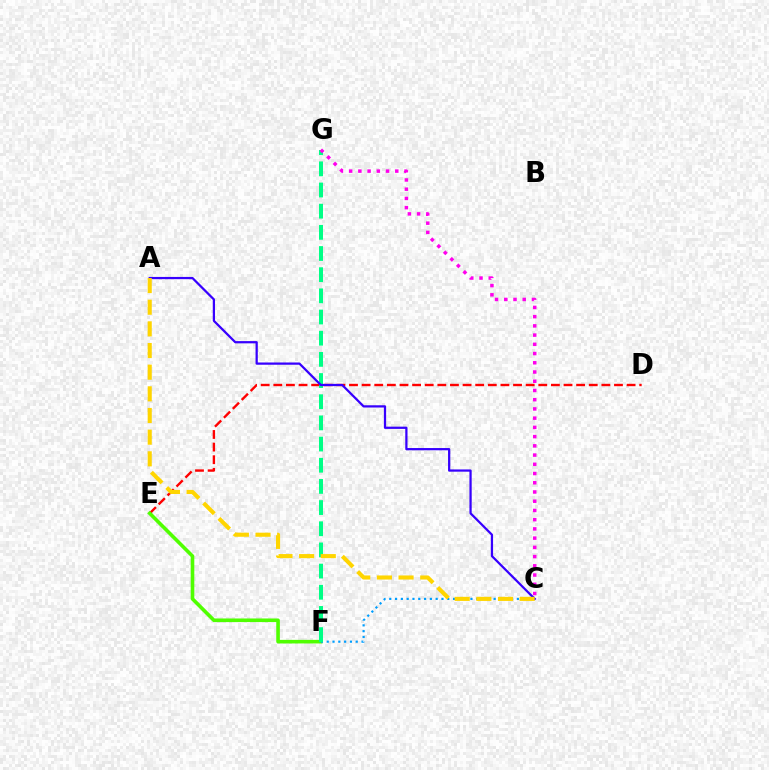{('D', 'E'): [{'color': '#ff0000', 'line_style': 'dashed', 'thickness': 1.71}], ('E', 'F'): [{'color': '#4fff00', 'line_style': 'solid', 'thickness': 2.6}], ('C', 'F'): [{'color': '#009eff', 'line_style': 'dotted', 'thickness': 1.58}], ('F', 'G'): [{'color': '#00ff86', 'line_style': 'dashed', 'thickness': 2.88}], ('A', 'C'): [{'color': '#3700ff', 'line_style': 'solid', 'thickness': 1.62}, {'color': '#ffd500', 'line_style': 'dashed', 'thickness': 2.94}], ('C', 'G'): [{'color': '#ff00ed', 'line_style': 'dotted', 'thickness': 2.51}]}